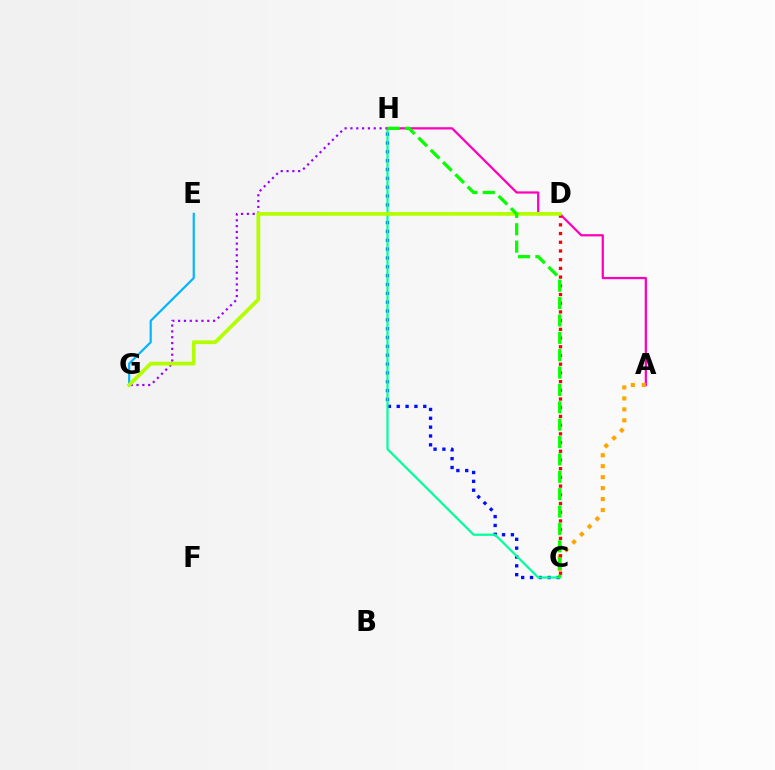{('G', 'H'): [{'color': '#9b00ff', 'line_style': 'dotted', 'thickness': 1.58}], ('C', 'H'): [{'color': '#0010ff', 'line_style': 'dotted', 'thickness': 2.4}, {'color': '#00ff9d', 'line_style': 'solid', 'thickness': 1.6}, {'color': '#08ff00', 'line_style': 'dashed', 'thickness': 2.36}], ('E', 'G'): [{'color': '#00b5ff', 'line_style': 'solid', 'thickness': 1.57}], ('A', 'H'): [{'color': '#ff00bd', 'line_style': 'solid', 'thickness': 1.62}], ('A', 'C'): [{'color': '#ffa500', 'line_style': 'dotted', 'thickness': 2.98}], ('C', 'D'): [{'color': '#ff0000', 'line_style': 'dotted', 'thickness': 2.37}], ('D', 'G'): [{'color': '#b3ff00', 'line_style': 'solid', 'thickness': 2.68}]}